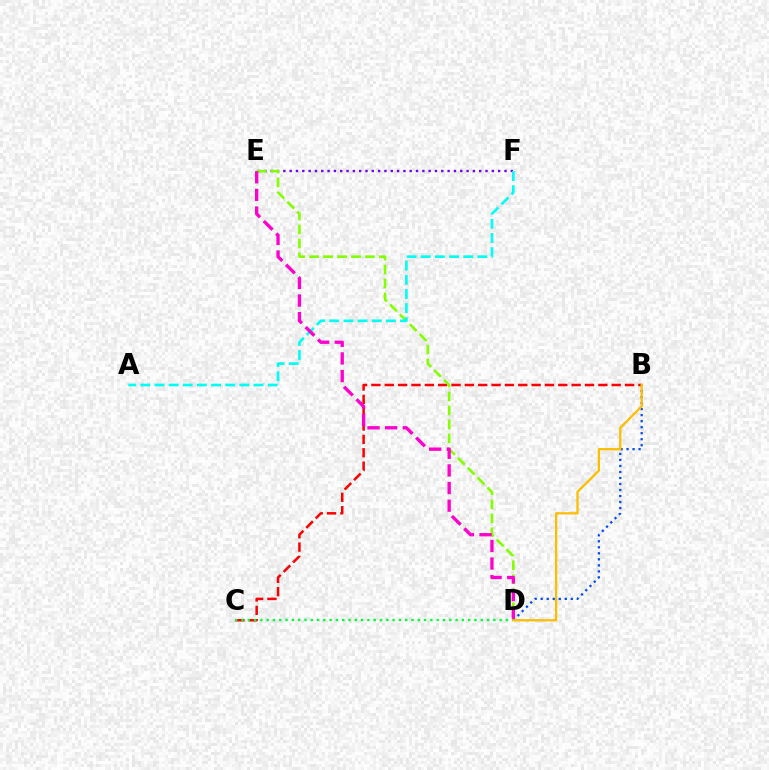{('E', 'F'): [{'color': '#7200ff', 'line_style': 'dotted', 'thickness': 1.72}], ('B', 'C'): [{'color': '#ff0000', 'line_style': 'dashed', 'thickness': 1.81}], ('D', 'E'): [{'color': '#84ff00', 'line_style': 'dashed', 'thickness': 1.9}, {'color': '#ff00cf', 'line_style': 'dashed', 'thickness': 2.39}], ('B', 'D'): [{'color': '#004bff', 'line_style': 'dotted', 'thickness': 1.63}, {'color': '#ffbd00', 'line_style': 'solid', 'thickness': 1.64}], ('C', 'D'): [{'color': '#00ff39', 'line_style': 'dotted', 'thickness': 1.71}], ('A', 'F'): [{'color': '#00fff6', 'line_style': 'dashed', 'thickness': 1.92}]}